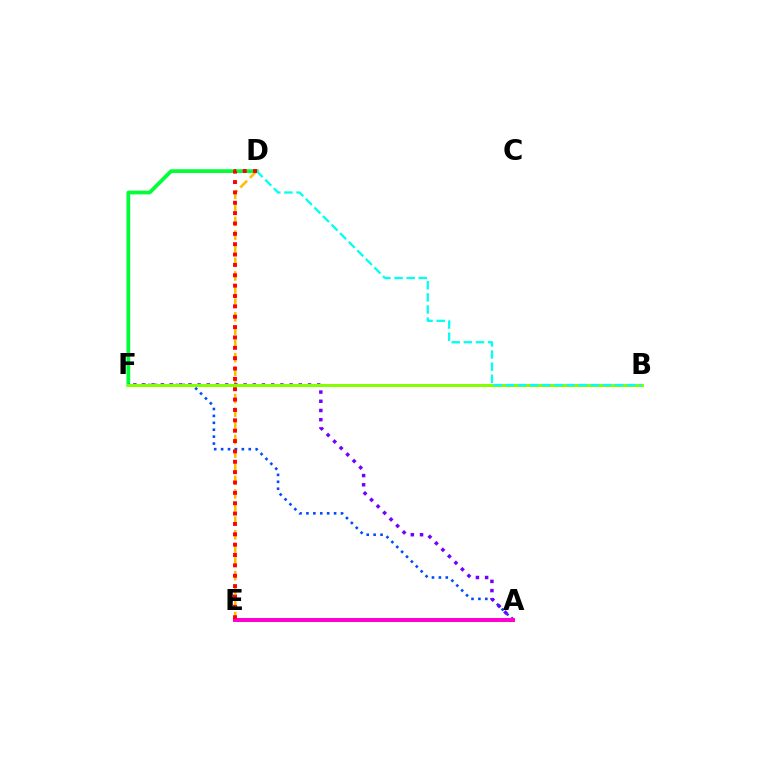{('D', 'F'): [{'color': '#00ff39', 'line_style': 'solid', 'thickness': 2.7}], ('D', 'E'): [{'color': '#ffbd00', 'line_style': 'dashed', 'thickness': 1.85}, {'color': '#ff0000', 'line_style': 'dotted', 'thickness': 2.81}], ('A', 'F'): [{'color': '#004bff', 'line_style': 'dotted', 'thickness': 1.88}, {'color': '#7200ff', 'line_style': 'dotted', 'thickness': 2.5}], ('A', 'E'): [{'color': '#ff00cf', 'line_style': 'solid', 'thickness': 2.87}], ('B', 'F'): [{'color': '#84ff00', 'line_style': 'solid', 'thickness': 2.15}], ('B', 'D'): [{'color': '#00fff6', 'line_style': 'dashed', 'thickness': 1.65}]}